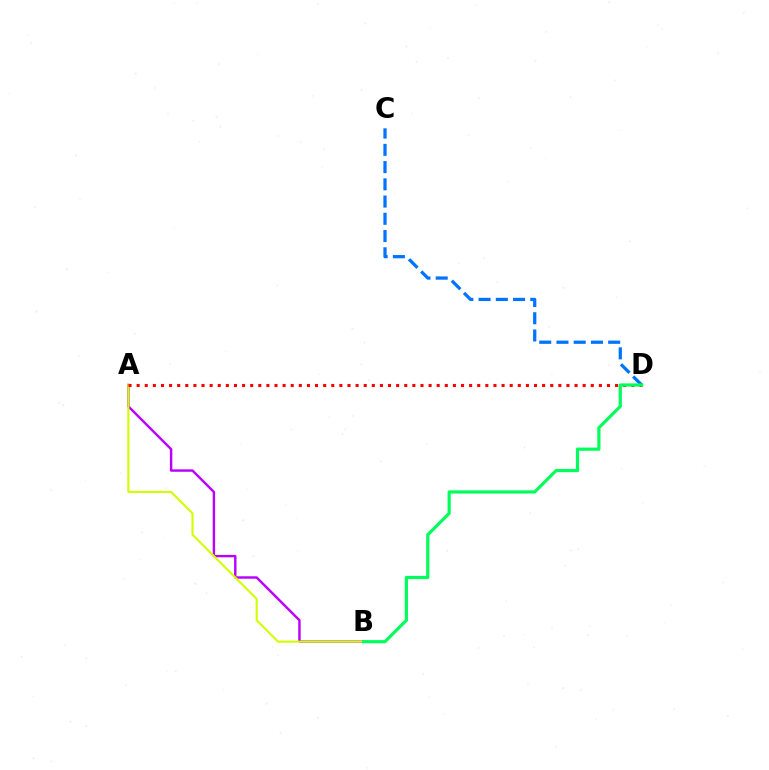{('A', 'B'): [{'color': '#b900ff', 'line_style': 'solid', 'thickness': 1.74}, {'color': '#d1ff00', 'line_style': 'solid', 'thickness': 1.51}], ('A', 'D'): [{'color': '#ff0000', 'line_style': 'dotted', 'thickness': 2.2}], ('C', 'D'): [{'color': '#0074ff', 'line_style': 'dashed', 'thickness': 2.34}], ('B', 'D'): [{'color': '#00ff5c', 'line_style': 'solid', 'thickness': 2.29}]}